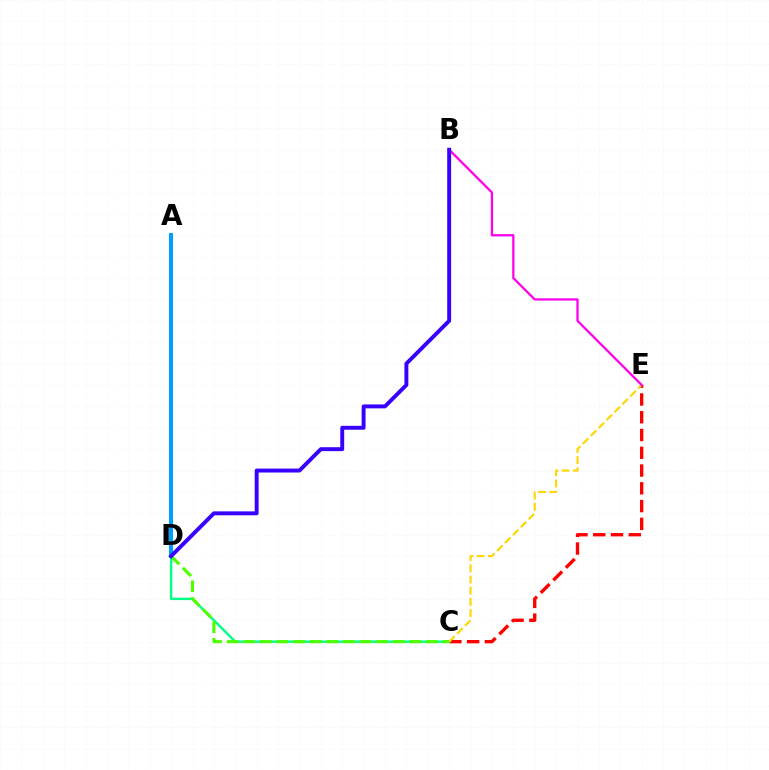{('C', 'E'): [{'color': '#ff0000', 'line_style': 'dashed', 'thickness': 2.41}, {'color': '#ffd500', 'line_style': 'dashed', 'thickness': 1.52}], ('C', 'D'): [{'color': '#00ff86', 'line_style': 'solid', 'thickness': 1.73}, {'color': '#4fff00', 'line_style': 'dashed', 'thickness': 2.26}], ('A', 'D'): [{'color': '#009eff', 'line_style': 'solid', 'thickness': 2.89}], ('B', 'E'): [{'color': '#ff00ed', 'line_style': 'solid', 'thickness': 1.63}], ('B', 'D'): [{'color': '#3700ff', 'line_style': 'solid', 'thickness': 2.82}]}